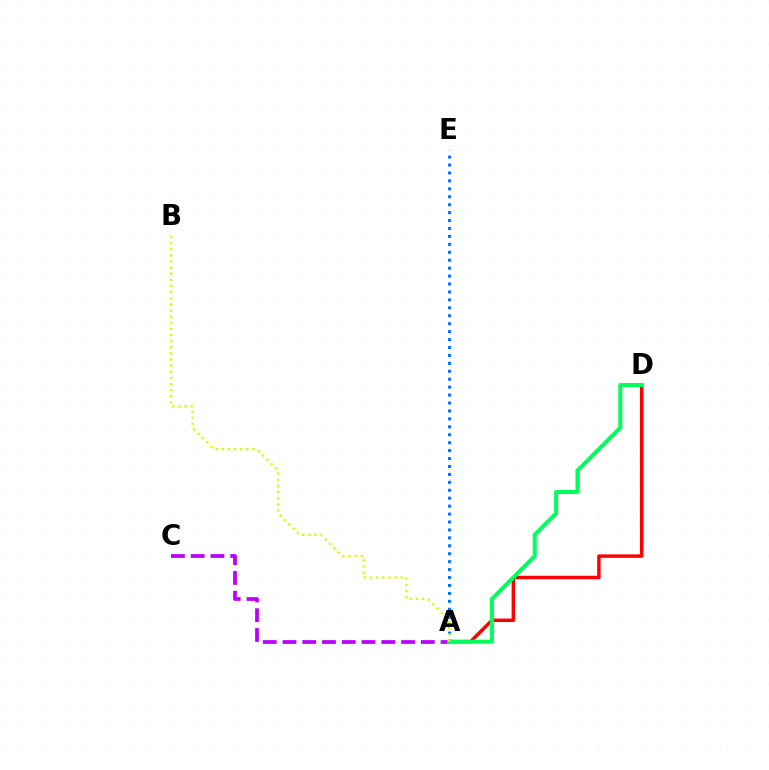{('A', 'D'): [{'color': '#ff0000', 'line_style': 'solid', 'thickness': 2.48}, {'color': '#00ff5c', 'line_style': 'solid', 'thickness': 2.88}], ('A', 'C'): [{'color': '#b900ff', 'line_style': 'dashed', 'thickness': 2.68}], ('A', 'E'): [{'color': '#0074ff', 'line_style': 'dotted', 'thickness': 2.16}], ('A', 'B'): [{'color': '#d1ff00', 'line_style': 'dotted', 'thickness': 1.66}]}